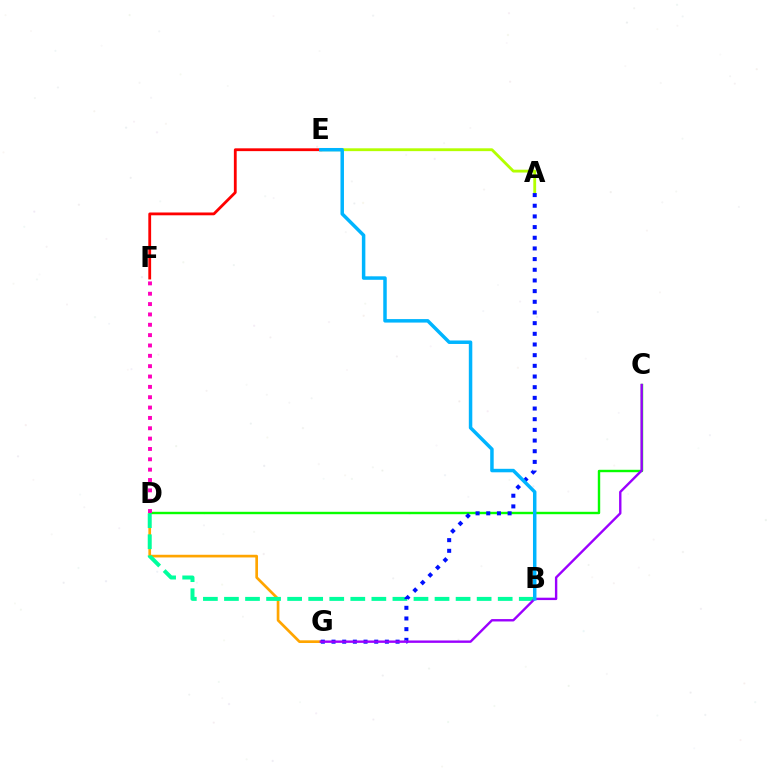{('D', 'G'): [{'color': '#ffa500', 'line_style': 'solid', 'thickness': 1.93}], ('A', 'E'): [{'color': '#b3ff00', 'line_style': 'solid', 'thickness': 2.04}], ('C', 'D'): [{'color': '#08ff00', 'line_style': 'solid', 'thickness': 1.73}], ('B', 'D'): [{'color': '#00ff9d', 'line_style': 'dashed', 'thickness': 2.86}], ('A', 'G'): [{'color': '#0010ff', 'line_style': 'dotted', 'thickness': 2.9}], ('C', 'G'): [{'color': '#9b00ff', 'line_style': 'solid', 'thickness': 1.72}], ('E', 'F'): [{'color': '#ff0000', 'line_style': 'solid', 'thickness': 2.02}], ('B', 'E'): [{'color': '#00b5ff', 'line_style': 'solid', 'thickness': 2.51}], ('D', 'F'): [{'color': '#ff00bd', 'line_style': 'dotted', 'thickness': 2.81}]}